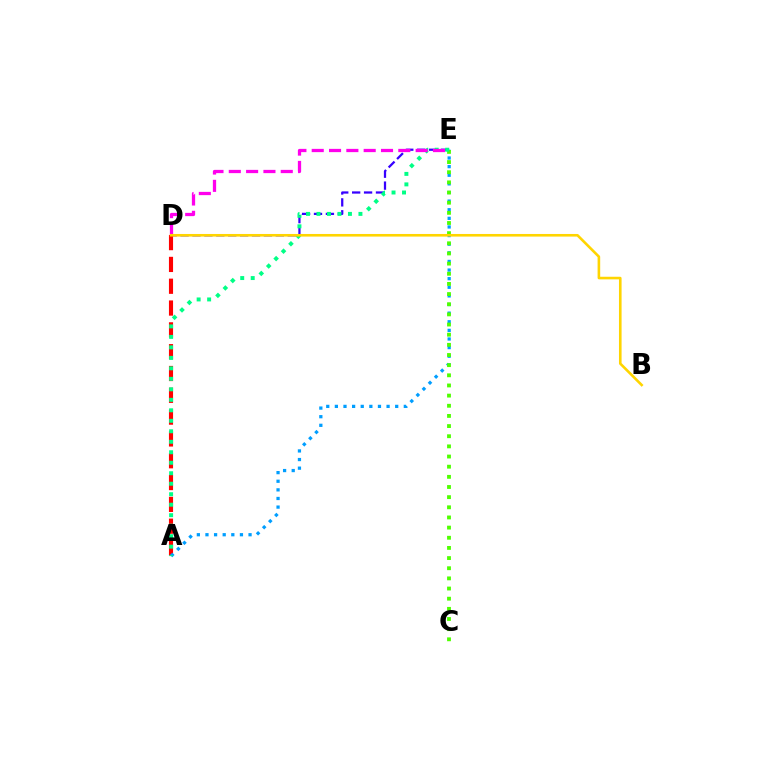{('D', 'E'): [{'color': '#3700ff', 'line_style': 'dashed', 'thickness': 1.62}, {'color': '#ff00ed', 'line_style': 'dashed', 'thickness': 2.35}], ('A', 'D'): [{'color': '#ff0000', 'line_style': 'dashed', 'thickness': 2.96}], ('A', 'E'): [{'color': '#009eff', 'line_style': 'dotted', 'thickness': 2.34}, {'color': '#00ff86', 'line_style': 'dotted', 'thickness': 2.85}], ('C', 'E'): [{'color': '#4fff00', 'line_style': 'dotted', 'thickness': 2.76}], ('B', 'D'): [{'color': '#ffd500', 'line_style': 'solid', 'thickness': 1.88}]}